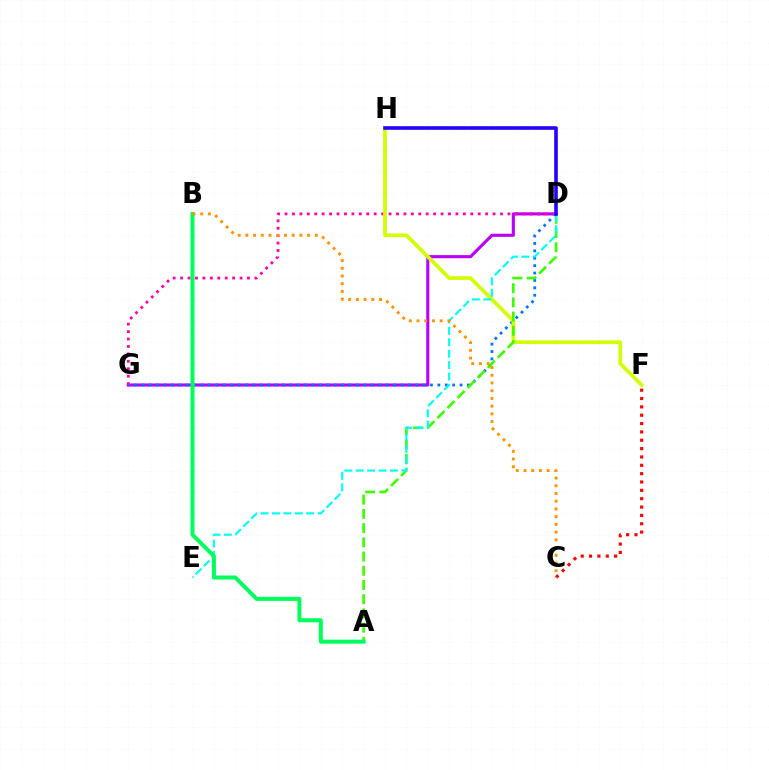{('D', 'G'): [{'color': '#b900ff', 'line_style': 'solid', 'thickness': 2.24}, {'color': '#ff00ac', 'line_style': 'dotted', 'thickness': 2.02}, {'color': '#0074ff', 'line_style': 'dotted', 'thickness': 2.01}], ('C', 'F'): [{'color': '#ff0000', 'line_style': 'dotted', 'thickness': 2.27}], ('F', 'H'): [{'color': '#d1ff00', 'line_style': 'solid', 'thickness': 2.66}], ('A', 'D'): [{'color': '#3dff00', 'line_style': 'dashed', 'thickness': 1.93}], ('D', 'E'): [{'color': '#00fff6', 'line_style': 'dashed', 'thickness': 1.55}], ('A', 'B'): [{'color': '#00ff5c', 'line_style': 'solid', 'thickness': 2.88}], ('B', 'C'): [{'color': '#ff9400', 'line_style': 'dotted', 'thickness': 2.1}], ('D', 'H'): [{'color': '#2500ff', 'line_style': 'solid', 'thickness': 2.59}]}